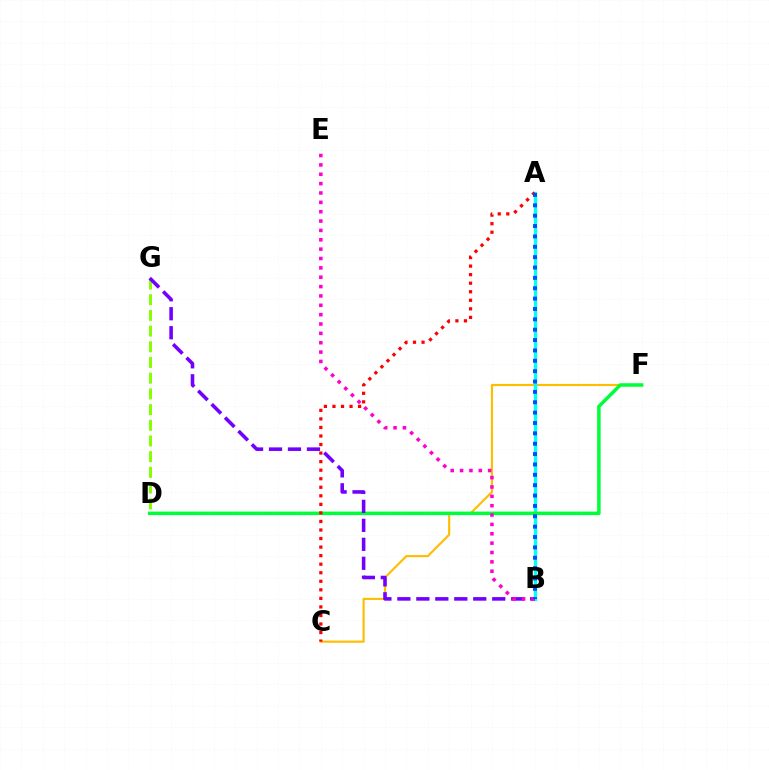{('C', 'F'): [{'color': '#ffbd00', 'line_style': 'solid', 'thickness': 1.54}], ('D', 'G'): [{'color': '#84ff00', 'line_style': 'dashed', 'thickness': 2.13}], ('A', 'B'): [{'color': '#00fff6', 'line_style': 'solid', 'thickness': 2.41}, {'color': '#004bff', 'line_style': 'dotted', 'thickness': 2.82}], ('D', 'F'): [{'color': '#00ff39', 'line_style': 'solid', 'thickness': 2.52}], ('B', 'G'): [{'color': '#7200ff', 'line_style': 'dashed', 'thickness': 2.58}], ('B', 'E'): [{'color': '#ff00cf', 'line_style': 'dotted', 'thickness': 2.54}], ('A', 'C'): [{'color': '#ff0000', 'line_style': 'dotted', 'thickness': 2.32}]}